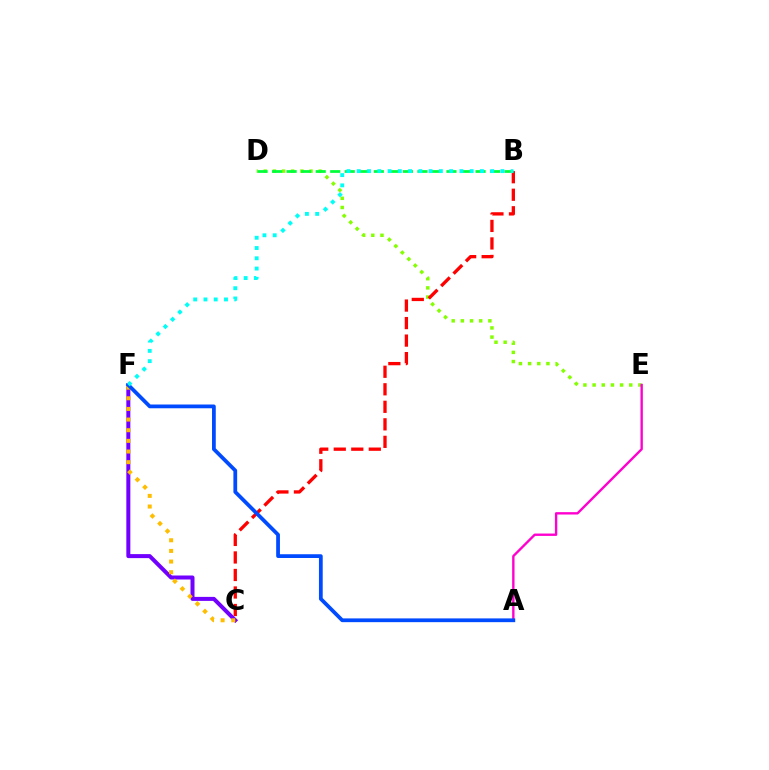{('D', 'E'): [{'color': '#84ff00', 'line_style': 'dotted', 'thickness': 2.49}], ('B', 'C'): [{'color': '#ff0000', 'line_style': 'dashed', 'thickness': 2.38}], ('C', 'F'): [{'color': '#7200ff', 'line_style': 'solid', 'thickness': 2.89}, {'color': '#ffbd00', 'line_style': 'dotted', 'thickness': 2.89}], ('A', 'E'): [{'color': '#ff00cf', 'line_style': 'solid', 'thickness': 1.71}], ('B', 'D'): [{'color': '#00ff39', 'line_style': 'dashed', 'thickness': 1.97}], ('A', 'F'): [{'color': '#004bff', 'line_style': 'solid', 'thickness': 2.71}], ('B', 'F'): [{'color': '#00fff6', 'line_style': 'dotted', 'thickness': 2.79}]}